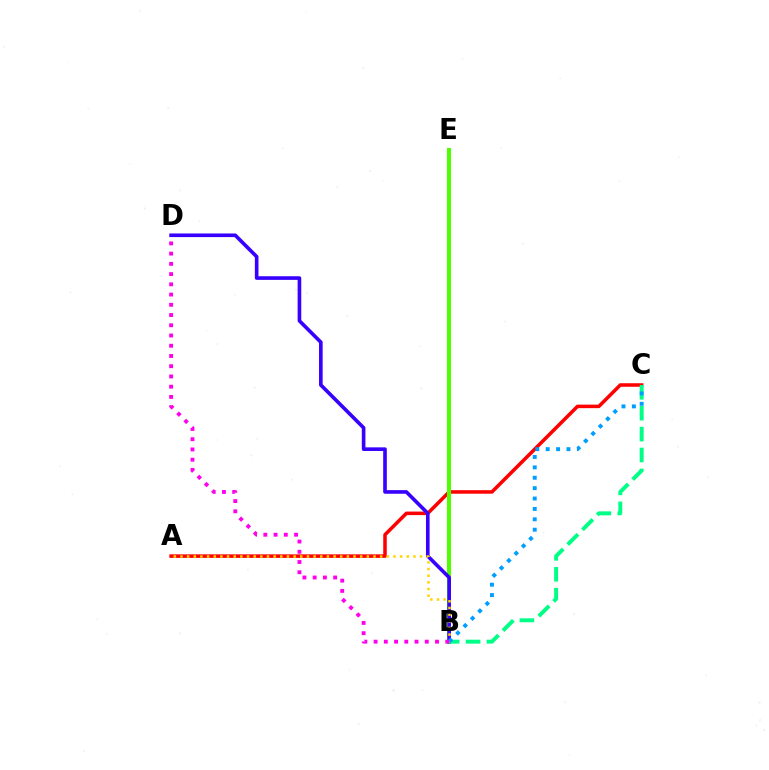{('A', 'C'): [{'color': '#ff0000', 'line_style': 'solid', 'thickness': 2.54}], ('B', 'E'): [{'color': '#4fff00', 'line_style': 'solid', 'thickness': 2.92}], ('B', 'D'): [{'color': '#3700ff', 'line_style': 'solid', 'thickness': 2.61}, {'color': '#ff00ed', 'line_style': 'dotted', 'thickness': 2.78}], ('B', 'C'): [{'color': '#00ff86', 'line_style': 'dashed', 'thickness': 2.84}, {'color': '#009eff', 'line_style': 'dotted', 'thickness': 2.82}], ('A', 'B'): [{'color': '#ffd500', 'line_style': 'dotted', 'thickness': 1.81}]}